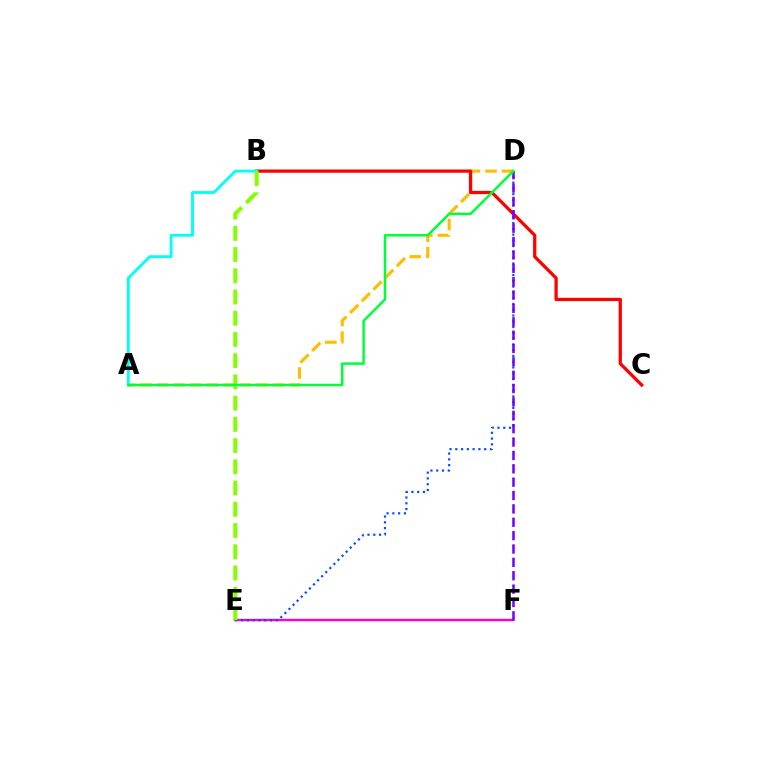{('A', 'D'): [{'color': '#ffbd00', 'line_style': 'dashed', 'thickness': 2.25}, {'color': '#00ff39', 'line_style': 'solid', 'thickness': 1.79}], ('B', 'C'): [{'color': '#ff0000', 'line_style': 'solid', 'thickness': 2.34}], ('A', 'B'): [{'color': '#00fff6', 'line_style': 'solid', 'thickness': 2.04}], ('E', 'F'): [{'color': '#ff00cf', 'line_style': 'solid', 'thickness': 1.73}], ('D', 'E'): [{'color': '#004bff', 'line_style': 'dotted', 'thickness': 1.57}], ('D', 'F'): [{'color': '#7200ff', 'line_style': 'dashed', 'thickness': 1.82}], ('B', 'E'): [{'color': '#84ff00', 'line_style': 'dashed', 'thickness': 2.88}]}